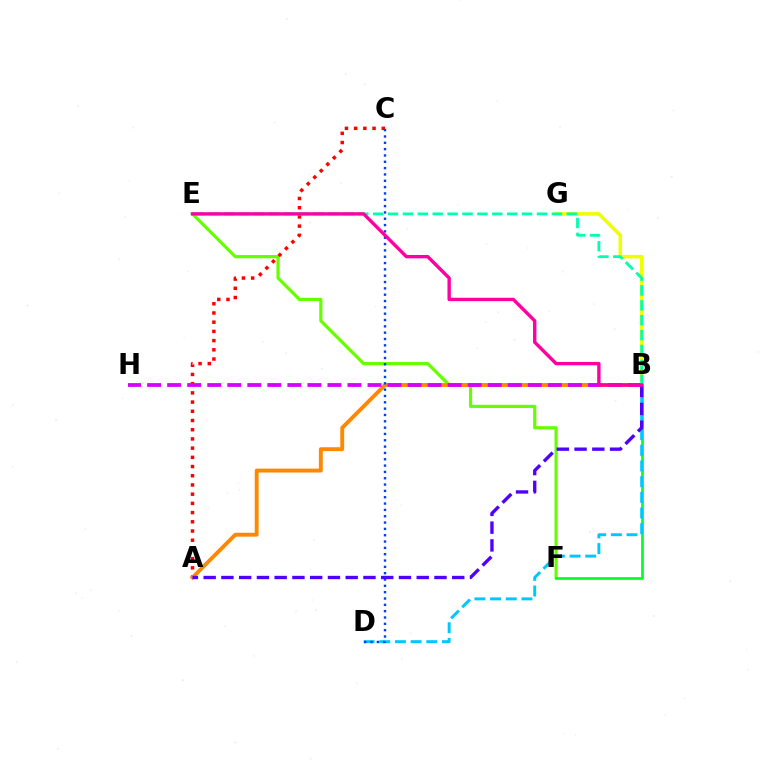{('E', 'F'): [{'color': '#66ff00', 'line_style': 'solid', 'thickness': 2.3}], ('B', 'F'): [{'color': '#00ff27', 'line_style': 'solid', 'thickness': 1.95}], ('A', 'C'): [{'color': '#ff0000', 'line_style': 'dotted', 'thickness': 2.5}], ('A', 'B'): [{'color': '#ff8800', 'line_style': 'solid', 'thickness': 2.79}, {'color': '#4f00ff', 'line_style': 'dashed', 'thickness': 2.41}], ('B', 'D'): [{'color': '#00c7ff', 'line_style': 'dashed', 'thickness': 2.13}], ('B', 'H'): [{'color': '#d600ff', 'line_style': 'dashed', 'thickness': 2.72}], ('B', 'G'): [{'color': '#eeff00', 'line_style': 'solid', 'thickness': 2.55}], ('C', 'D'): [{'color': '#003fff', 'line_style': 'dotted', 'thickness': 1.72}], ('B', 'E'): [{'color': '#00ffaf', 'line_style': 'dashed', 'thickness': 2.02}, {'color': '#ff00a0', 'line_style': 'solid', 'thickness': 2.43}]}